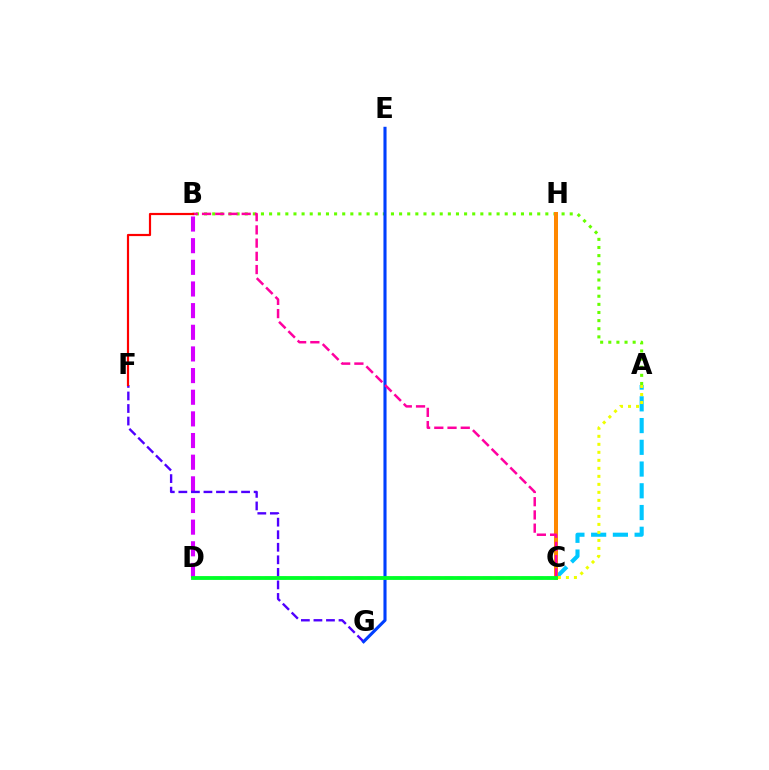{('B', 'D'): [{'color': '#d600ff', 'line_style': 'dashed', 'thickness': 2.94}], ('A', 'C'): [{'color': '#00c7ff', 'line_style': 'dashed', 'thickness': 2.95}, {'color': '#eeff00', 'line_style': 'dotted', 'thickness': 2.18}], ('A', 'B'): [{'color': '#66ff00', 'line_style': 'dotted', 'thickness': 2.21}], ('F', 'G'): [{'color': '#4f00ff', 'line_style': 'dashed', 'thickness': 1.7}], ('C', 'H'): [{'color': '#ff8800', 'line_style': 'solid', 'thickness': 2.88}], ('E', 'G'): [{'color': '#003fff', 'line_style': 'solid', 'thickness': 2.24}], ('B', 'C'): [{'color': '#ff00a0', 'line_style': 'dashed', 'thickness': 1.8}], ('C', 'D'): [{'color': '#00ffaf', 'line_style': 'dashed', 'thickness': 1.74}, {'color': '#00ff27', 'line_style': 'solid', 'thickness': 2.75}], ('B', 'F'): [{'color': '#ff0000', 'line_style': 'solid', 'thickness': 1.57}]}